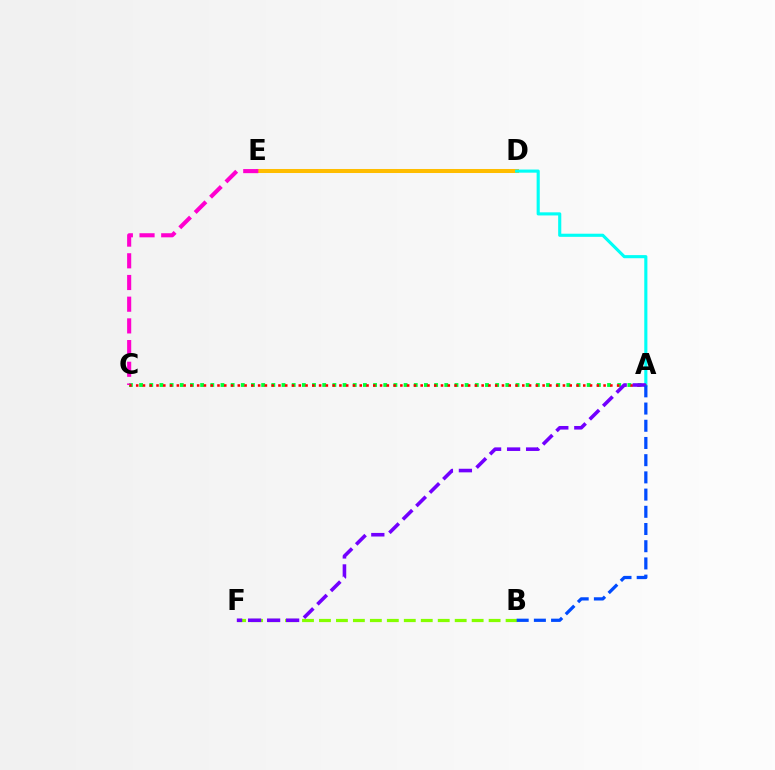{('A', 'C'): [{'color': '#00ff39', 'line_style': 'dotted', 'thickness': 2.76}, {'color': '#ff0000', 'line_style': 'dotted', 'thickness': 1.84}], ('B', 'F'): [{'color': '#84ff00', 'line_style': 'dashed', 'thickness': 2.3}], ('D', 'E'): [{'color': '#ffbd00', 'line_style': 'solid', 'thickness': 2.9}], ('C', 'E'): [{'color': '#ff00cf', 'line_style': 'dashed', 'thickness': 2.95}], ('A', 'D'): [{'color': '#00fff6', 'line_style': 'solid', 'thickness': 2.25}], ('A', 'F'): [{'color': '#7200ff', 'line_style': 'dashed', 'thickness': 2.58}], ('A', 'B'): [{'color': '#004bff', 'line_style': 'dashed', 'thickness': 2.34}]}